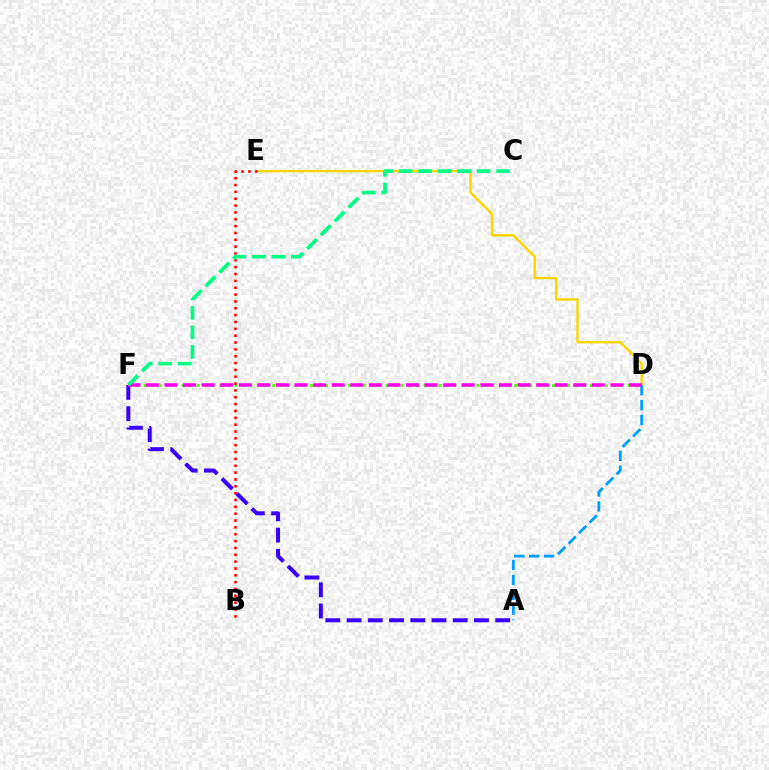{('D', 'E'): [{'color': '#ffd500', 'line_style': 'solid', 'thickness': 1.71}], ('D', 'F'): [{'color': '#4fff00', 'line_style': 'dotted', 'thickness': 2.05}, {'color': '#ff00ed', 'line_style': 'dashed', 'thickness': 2.52}], ('B', 'E'): [{'color': '#ff0000', 'line_style': 'dotted', 'thickness': 1.86}], ('A', 'F'): [{'color': '#3700ff', 'line_style': 'dashed', 'thickness': 2.88}], ('A', 'D'): [{'color': '#009eff', 'line_style': 'dashed', 'thickness': 2.02}], ('C', 'F'): [{'color': '#00ff86', 'line_style': 'dashed', 'thickness': 2.65}]}